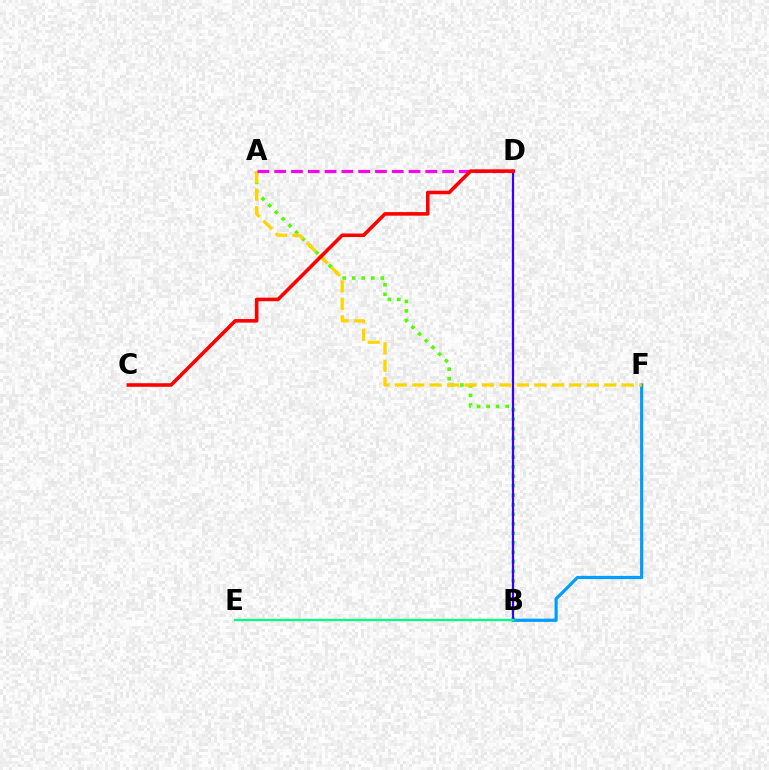{('A', 'B'): [{'color': '#4fff00', 'line_style': 'dotted', 'thickness': 2.58}], ('B', 'D'): [{'color': '#3700ff', 'line_style': 'solid', 'thickness': 1.62}], ('B', 'F'): [{'color': '#009eff', 'line_style': 'solid', 'thickness': 2.31}], ('A', 'F'): [{'color': '#ffd500', 'line_style': 'dashed', 'thickness': 2.37}], ('B', 'E'): [{'color': '#00ff86', 'line_style': 'solid', 'thickness': 1.66}], ('A', 'D'): [{'color': '#ff00ed', 'line_style': 'dashed', 'thickness': 2.28}], ('C', 'D'): [{'color': '#ff0000', 'line_style': 'solid', 'thickness': 2.57}]}